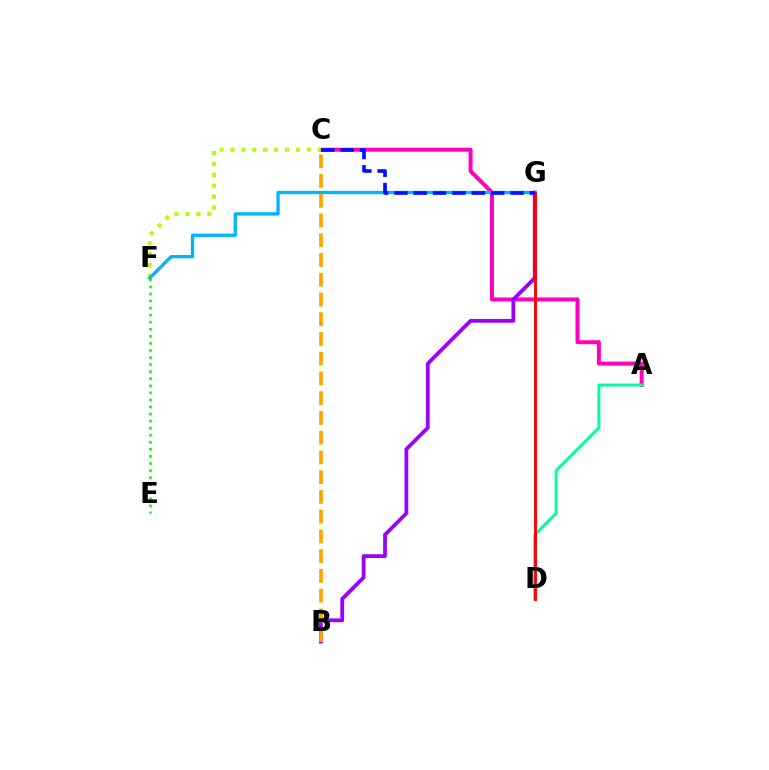{('A', 'C'): [{'color': '#ff00bd', 'line_style': 'solid', 'thickness': 2.86}], ('E', 'F'): [{'color': '#08ff00', 'line_style': 'dotted', 'thickness': 1.92}], ('A', 'D'): [{'color': '#00ff9d', 'line_style': 'solid', 'thickness': 2.11}], ('B', 'G'): [{'color': '#9b00ff', 'line_style': 'solid', 'thickness': 2.71}], ('C', 'F'): [{'color': '#b3ff00', 'line_style': 'dotted', 'thickness': 2.97}], ('F', 'G'): [{'color': '#00b5ff', 'line_style': 'solid', 'thickness': 2.39}], ('D', 'G'): [{'color': '#ff0000', 'line_style': 'solid', 'thickness': 2.07}], ('C', 'G'): [{'color': '#0010ff', 'line_style': 'dashed', 'thickness': 2.63}], ('B', 'C'): [{'color': '#ffa500', 'line_style': 'dashed', 'thickness': 2.68}]}